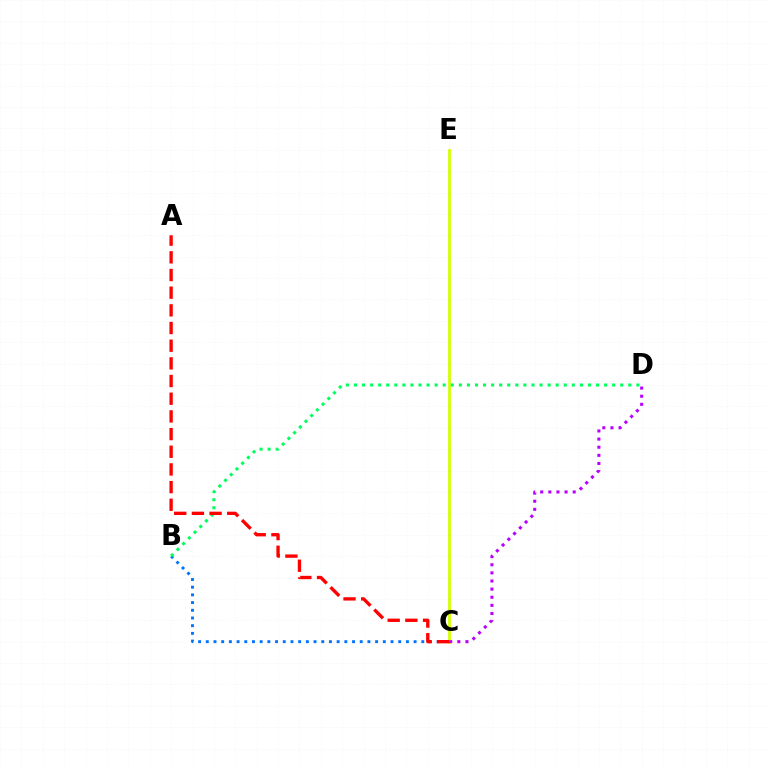{('C', 'E'): [{'color': '#d1ff00', 'line_style': 'solid', 'thickness': 1.99}], ('B', 'C'): [{'color': '#0074ff', 'line_style': 'dotted', 'thickness': 2.09}], ('B', 'D'): [{'color': '#00ff5c', 'line_style': 'dotted', 'thickness': 2.19}], ('A', 'C'): [{'color': '#ff0000', 'line_style': 'dashed', 'thickness': 2.4}], ('C', 'D'): [{'color': '#b900ff', 'line_style': 'dotted', 'thickness': 2.21}]}